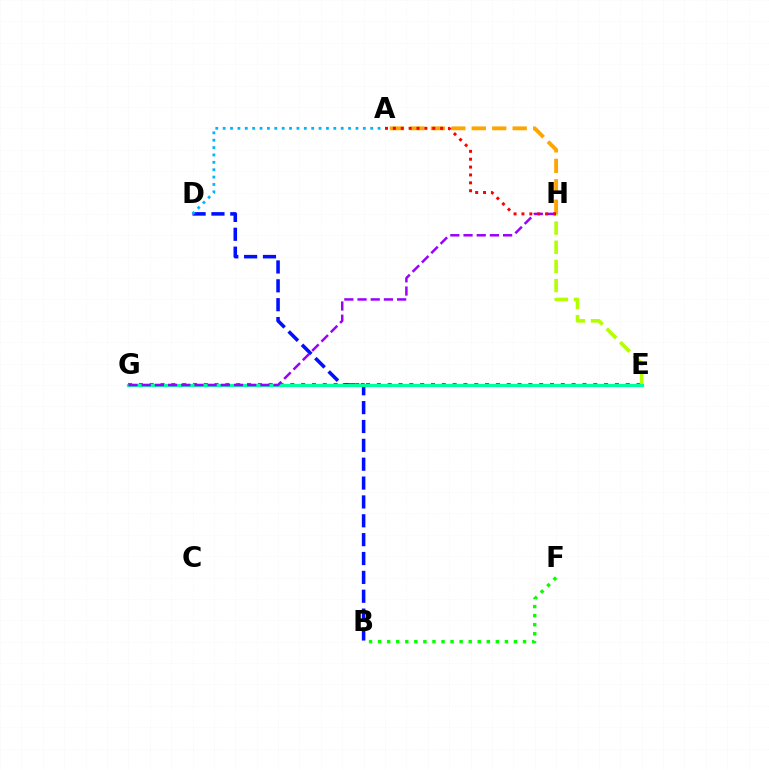{('E', 'G'): [{'color': '#ff00bd', 'line_style': 'dotted', 'thickness': 2.94}, {'color': '#00ff9d', 'line_style': 'solid', 'thickness': 2.29}], ('E', 'H'): [{'color': '#b3ff00', 'line_style': 'dashed', 'thickness': 2.6}], ('B', 'D'): [{'color': '#0010ff', 'line_style': 'dashed', 'thickness': 2.56}], ('A', 'H'): [{'color': '#ffa500', 'line_style': 'dashed', 'thickness': 2.78}, {'color': '#ff0000', 'line_style': 'dotted', 'thickness': 2.14}], ('B', 'F'): [{'color': '#08ff00', 'line_style': 'dotted', 'thickness': 2.46}], ('A', 'D'): [{'color': '#00b5ff', 'line_style': 'dotted', 'thickness': 2.0}], ('G', 'H'): [{'color': '#9b00ff', 'line_style': 'dashed', 'thickness': 1.79}]}